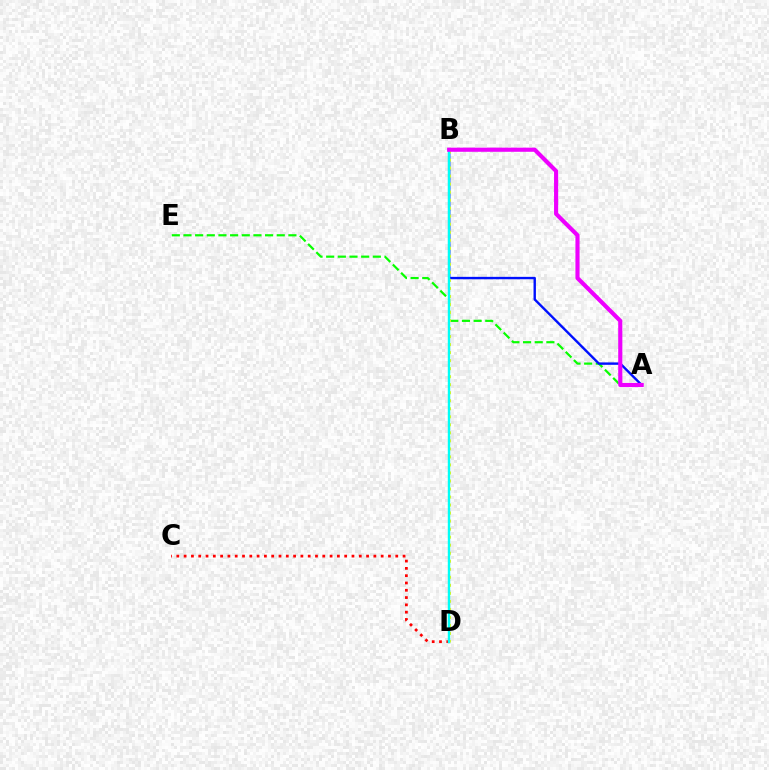{('A', 'E'): [{'color': '#08ff00', 'line_style': 'dashed', 'thickness': 1.58}], ('A', 'B'): [{'color': '#0010ff', 'line_style': 'solid', 'thickness': 1.73}, {'color': '#ee00ff', 'line_style': 'solid', 'thickness': 2.98}], ('C', 'D'): [{'color': '#ff0000', 'line_style': 'dotted', 'thickness': 1.98}], ('B', 'D'): [{'color': '#fcf500', 'line_style': 'dotted', 'thickness': 2.18}, {'color': '#00fff6', 'line_style': 'solid', 'thickness': 1.73}]}